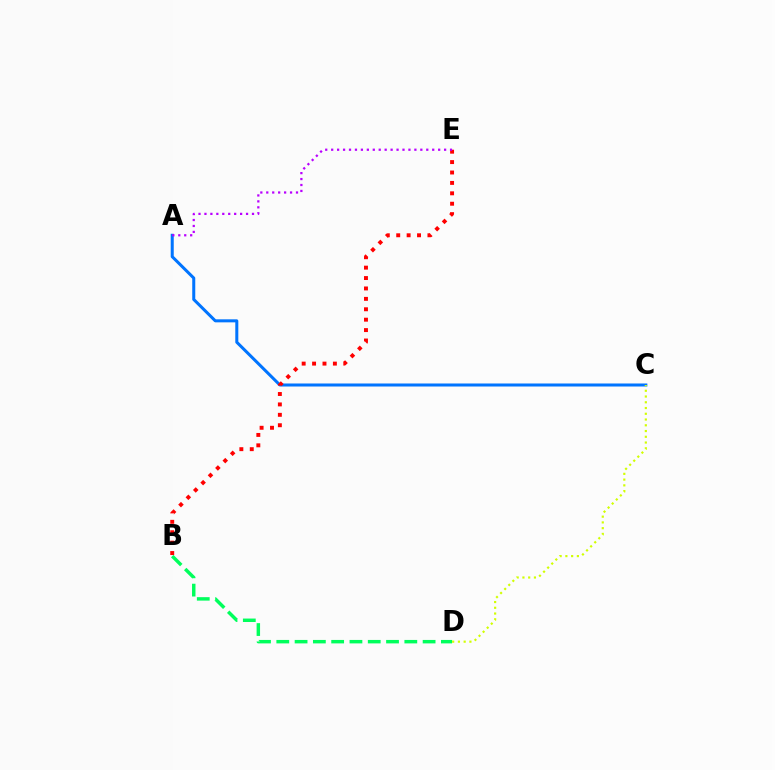{('B', 'D'): [{'color': '#00ff5c', 'line_style': 'dashed', 'thickness': 2.48}], ('A', 'C'): [{'color': '#0074ff', 'line_style': 'solid', 'thickness': 2.18}], ('B', 'E'): [{'color': '#ff0000', 'line_style': 'dotted', 'thickness': 2.83}], ('C', 'D'): [{'color': '#d1ff00', 'line_style': 'dotted', 'thickness': 1.56}], ('A', 'E'): [{'color': '#b900ff', 'line_style': 'dotted', 'thickness': 1.61}]}